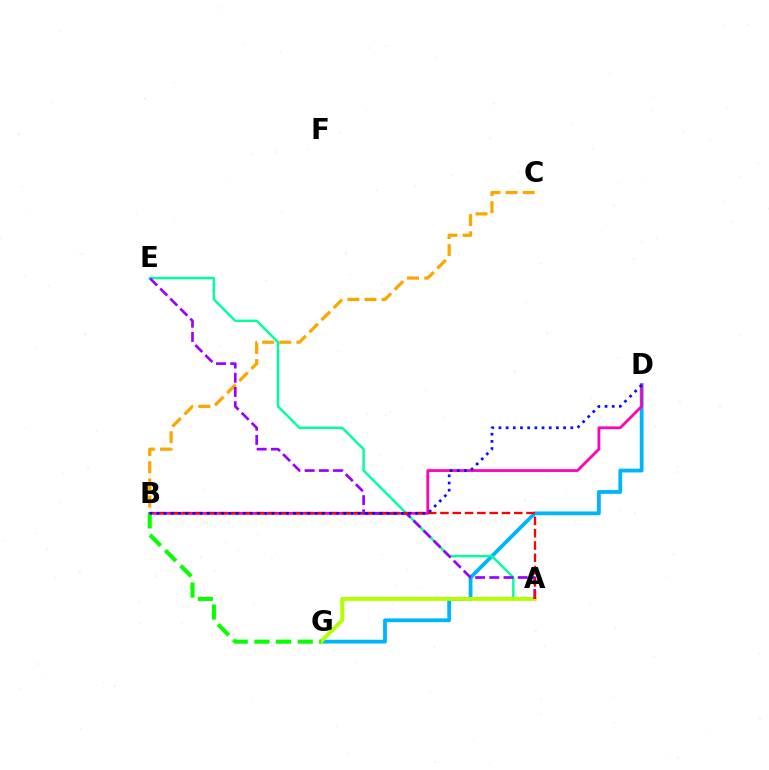{('D', 'G'): [{'color': '#00b5ff', 'line_style': 'solid', 'thickness': 2.73}], ('B', 'C'): [{'color': '#ffa500', 'line_style': 'dashed', 'thickness': 2.33}], ('B', 'D'): [{'color': '#ff00bd', 'line_style': 'solid', 'thickness': 1.99}, {'color': '#0010ff', 'line_style': 'dotted', 'thickness': 1.95}], ('A', 'E'): [{'color': '#00ff9d', 'line_style': 'solid', 'thickness': 1.75}, {'color': '#9b00ff', 'line_style': 'dashed', 'thickness': 1.93}], ('A', 'G'): [{'color': '#b3ff00', 'line_style': 'solid', 'thickness': 2.82}], ('A', 'B'): [{'color': '#ff0000', 'line_style': 'dashed', 'thickness': 1.67}], ('B', 'G'): [{'color': '#08ff00', 'line_style': 'dashed', 'thickness': 2.95}]}